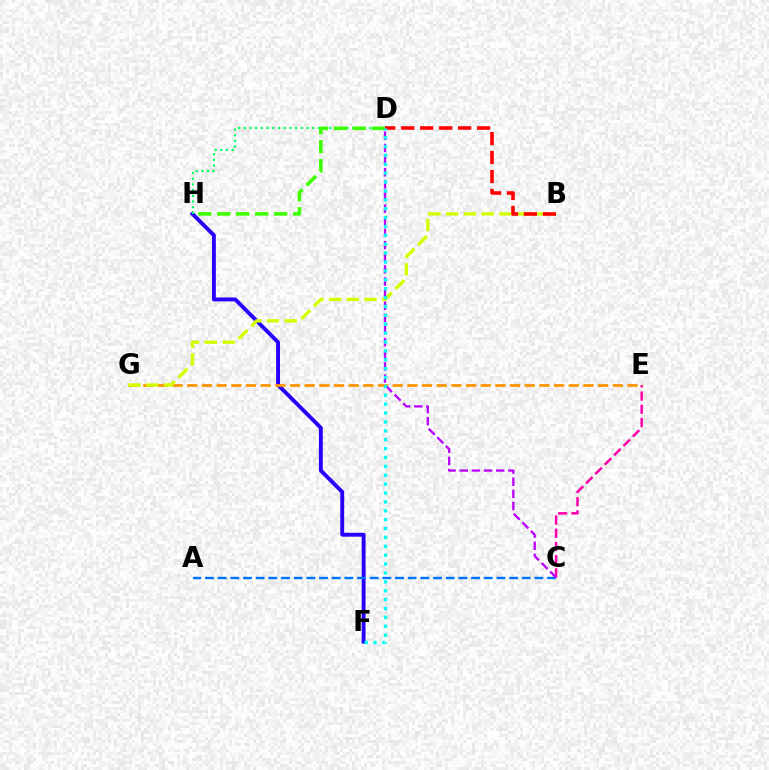{('F', 'H'): [{'color': '#2500ff', 'line_style': 'solid', 'thickness': 2.8}], ('D', 'H'): [{'color': '#00ff5c', 'line_style': 'dotted', 'thickness': 1.55}, {'color': '#3dff00', 'line_style': 'dashed', 'thickness': 2.58}], ('A', 'C'): [{'color': '#0074ff', 'line_style': 'dashed', 'thickness': 1.72}], ('C', 'E'): [{'color': '#ff00ac', 'line_style': 'dashed', 'thickness': 1.8}], ('E', 'G'): [{'color': '#ff9400', 'line_style': 'dashed', 'thickness': 1.99}], ('B', 'G'): [{'color': '#d1ff00', 'line_style': 'dashed', 'thickness': 2.41}], ('C', 'D'): [{'color': '#b900ff', 'line_style': 'dashed', 'thickness': 1.65}], ('B', 'D'): [{'color': '#ff0000', 'line_style': 'dashed', 'thickness': 2.58}], ('D', 'F'): [{'color': '#00fff6', 'line_style': 'dotted', 'thickness': 2.41}]}